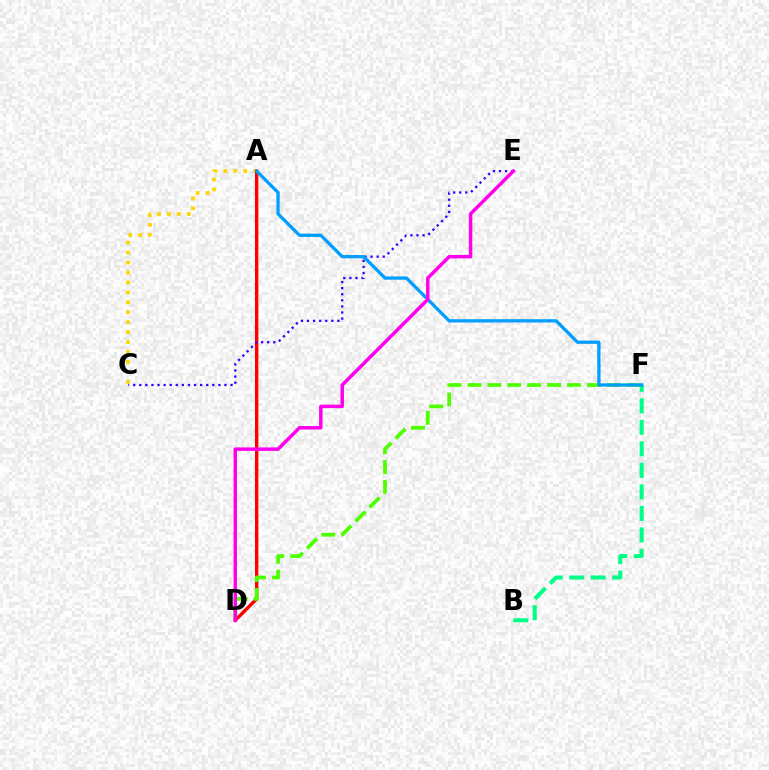{('B', 'F'): [{'color': '#00ff86', 'line_style': 'dashed', 'thickness': 2.92}], ('A', 'C'): [{'color': '#ffd500', 'line_style': 'dotted', 'thickness': 2.7}], ('A', 'D'): [{'color': '#ff0000', 'line_style': 'solid', 'thickness': 2.43}], ('C', 'E'): [{'color': '#3700ff', 'line_style': 'dotted', 'thickness': 1.65}], ('D', 'F'): [{'color': '#4fff00', 'line_style': 'dashed', 'thickness': 2.7}], ('A', 'F'): [{'color': '#009eff', 'line_style': 'solid', 'thickness': 2.35}], ('D', 'E'): [{'color': '#ff00ed', 'line_style': 'solid', 'thickness': 2.49}]}